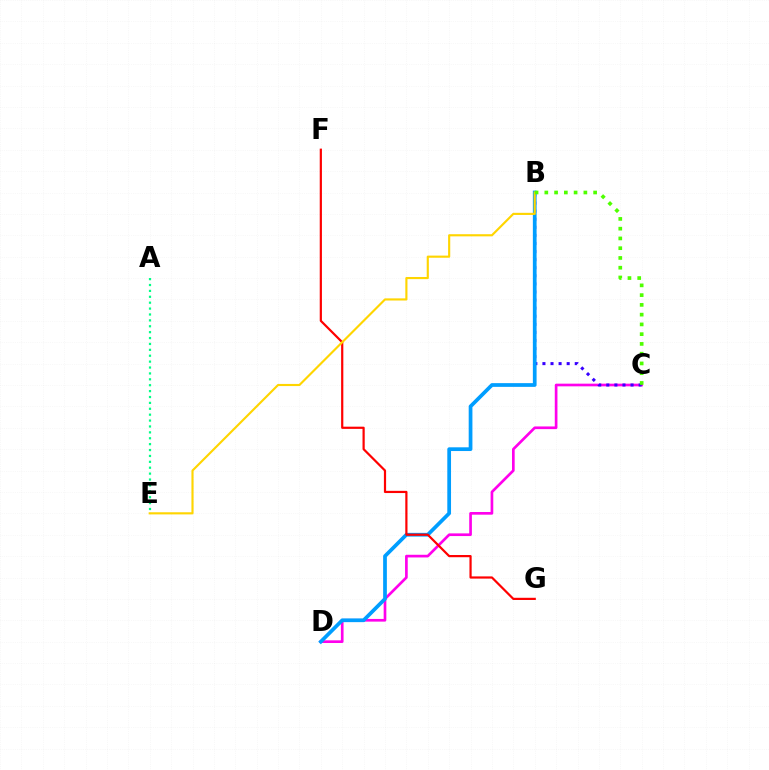{('C', 'D'): [{'color': '#ff00ed', 'line_style': 'solid', 'thickness': 1.93}], ('B', 'C'): [{'color': '#3700ff', 'line_style': 'dotted', 'thickness': 2.2}, {'color': '#4fff00', 'line_style': 'dotted', 'thickness': 2.65}], ('B', 'D'): [{'color': '#009eff', 'line_style': 'solid', 'thickness': 2.68}], ('A', 'E'): [{'color': '#00ff86', 'line_style': 'dotted', 'thickness': 1.6}], ('F', 'G'): [{'color': '#ff0000', 'line_style': 'solid', 'thickness': 1.59}], ('B', 'E'): [{'color': '#ffd500', 'line_style': 'solid', 'thickness': 1.54}]}